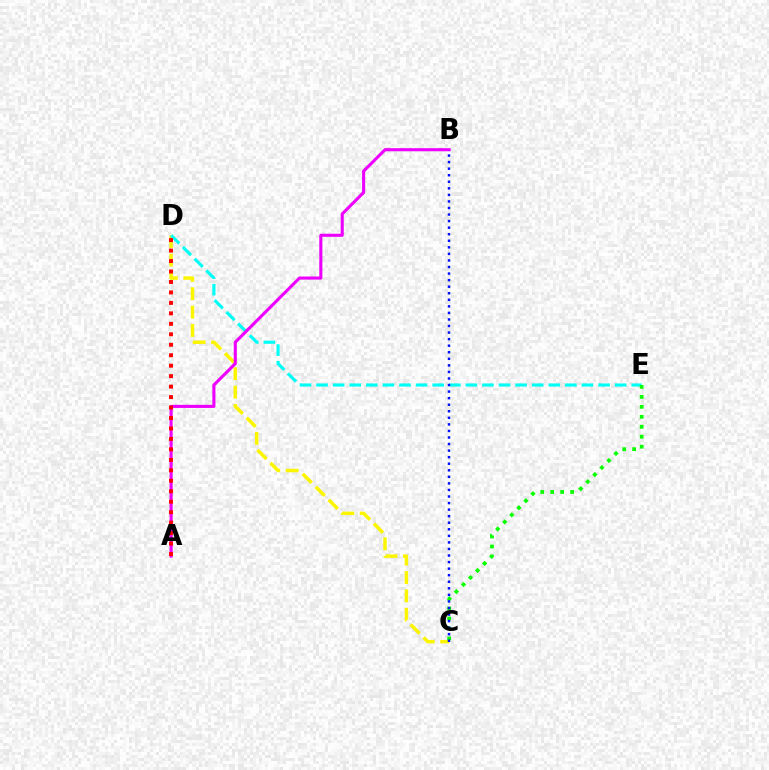{('C', 'D'): [{'color': '#fcf500', 'line_style': 'dashed', 'thickness': 2.5}], ('D', 'E'): [{'color': '#00fff6', 'line_style': 'dashed', 'thickness': 2.25}], ('C', 'E'): [{'color': '#08ff00', 'line_style': 'dotted', 'thickness': 2.71}], ('A', 'B'): [{'color': '#ee00ff', 'line_style': 'solid', 'thickness': 2.23}], ('A', 'D'): [{'color': '#ff0000', 'line_style': 'dotted', 'thickness': 2.84}], ('B', 'C'): [{'color': '#0010ff', 'line_style': 'dotted', 'thickness': 1.78}]}